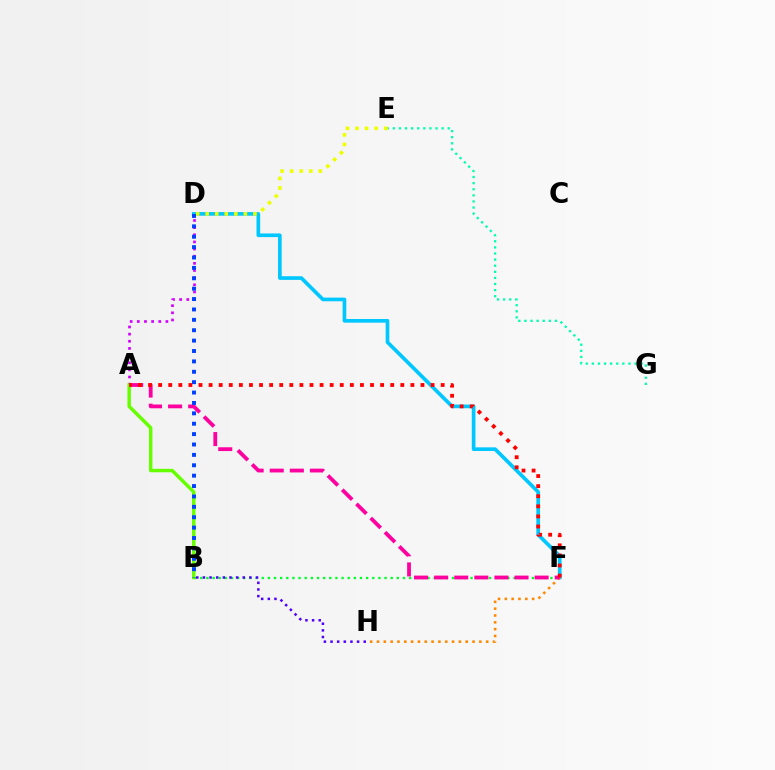{('D', 'F'): [{'color': '#00c7ff', 'line_style': 'solid', 'thickness': 2.64}], ('E', 'G'): [{'color': '#00ffaf', 'line_style': 'dotted', 'thickness': 1.66}], ('B', 'F'): [{'color': '#00ff27', 'line_style': 'dotted', 'thickness': 1.67}], ('D', 'E'): [{'color': '#eeff00', 'line_style': 'dotted', 'thickness': 2.6}], ('F', 'H'): [{'color': '#ff8800', 'line_style': 'dotted', 'thickness': 1.85}], ('A', 'F'): [{'color': '#ff00a0', 'line_style': 'dashed', 'thickness': 2.73}, {'color': '#ff0000', 'line_style': 'dotted', 'thickness': 2.74}], ('A', 'D'): [{'color': '#d600ff', 'line_style': 'dotted', 'thickness': 1.94}], ('A', 'B'): [{'color': '#66ff00', 'line_style': 'solid', 'thickness': 2.48}], ('B', 'H'): [{'color': '#4f00ff', 'line_style': 'dotted', 'thickness': 1.8}], ('B', 'D'): [{'color': '#003fff', 'line_style': 'dotted', 'thickness': 2.82}]}